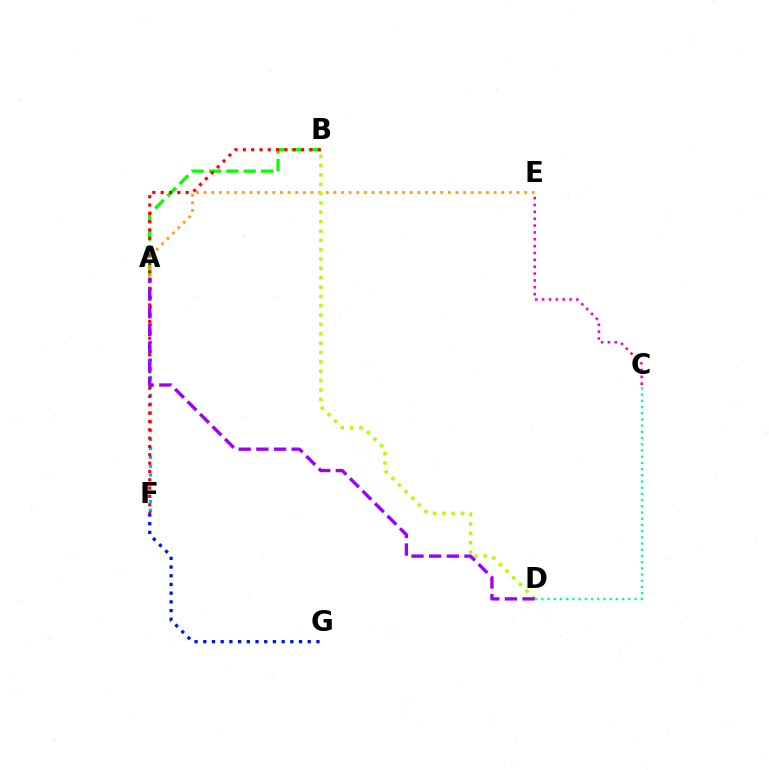{('C', 'E'): [{'color': '#ff00bd', 'line_style': 'dotted', 'thickness': 1.86}], ('F', 'G'): [{'color': '#0010ff', 'line_style': 'dotted', 'thickness': 2.37}], ('A', 'B'): [{'color': '#08ff00', 'line_style': 'dashed', 'thickness': 2.35}], ('A', 'F'): [{'color': '#00b5ff', 'line_style': 'dotted', 'thickness': 2.41}], ('B', 'F'): [{'color': '#ff0000', 'line_style': 'dotted', 'thickness': 2.26}], ('A', 'E'): [{'color': '#ffa500', 'line_style': 'dotted', 'thickness': 2.07}], ('B', 'D'): [{'color': '#b3ff00', 'line_style': 'dotted', 'thickness': 2.54}], ('C', 'D'): [{'color': '#00ff9d', 'line_style': 'dotted', 'thickness': 1.69}], ('A', 'D'): [{'color': '#9b00ff', 'line_style': 'dashed', 'thickness': 2.4}]}